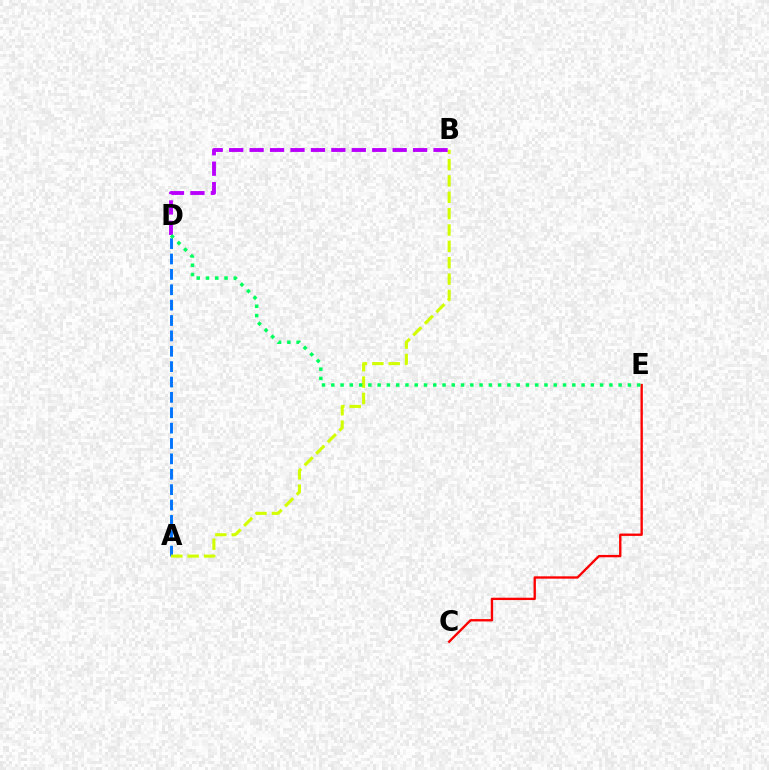{('A', 'D'): [{'color': '#0074ff', 'line_style': 'dashed', 'thickness': 2.09}], ('A', 'B'): [{'color': '#d1ff00', 'line_style': 'dashed', 'thickness': 2.22}], ('C', 'E'): [{'color': '#ff0000', 'line_style': 'solid', 'thickness': 1.69}], ('B', 'D'): [{'color': '#b900ff', 'line_style': 'dashed', 'thickness': 2.78}], ('D', 'E'): [{'color': '#00ff5c', 'line_style': 'dotted', 'thickness': 2.52}]}